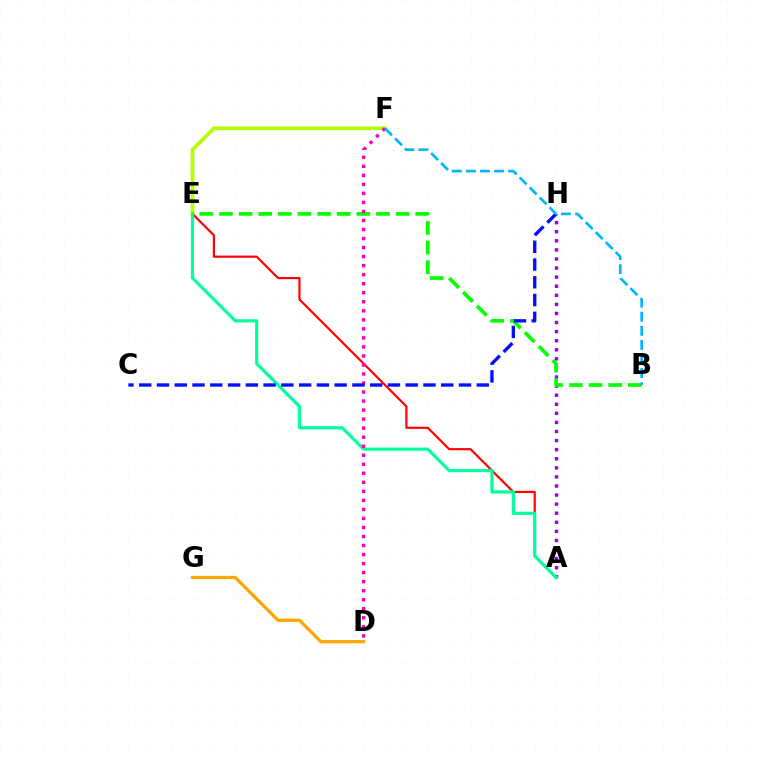{('E', 'F'): [{'color': '#b3ff00', 'line_style': 'solid', 'thickness': 2.68}], ('A', 'E'): [{'color': '#ff0000', 'line_style': 'solid', 'thickness': 1.57}, {'color': '#00ff9d', 'line_style': 'solid', 'thickness': 2.28}], ('A', 'H'): [{'color': '#9b00ff', 'line_style': 'dotted', 'thickness': 2.47}], ('B', 'E'): [{'color': '#08ff00', 'line_style': 'dashed', 'thickness': 2.67}], ('D', 'F'): [{'color': '#ff00bd', 'line_style': 'dotted', 'thickness': 2.45}], ('D', 'G'): [{'color': '#ffa500', 'line_style': 'solid', 'thickness': 2.34}], ('C', 'H'): [{'color': '#0010ff', 'line_style': 'dashed', 'thickness': 2.41}], ('B', 'F'): [{'color': '#00b5ff', 'line_style': 'dashed', 'thickness': 1.91}]}